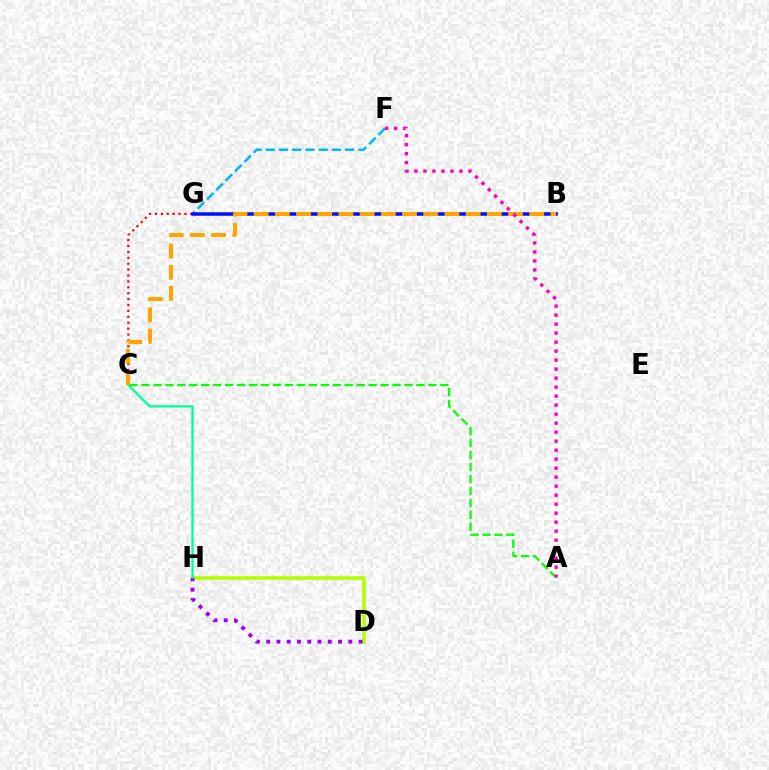{('D', 'H'): [{'color': '#b3ff00', 'line_style': 'solid', 'thickness': 2.58}, {'color': '#9b00ff', 'line_style': 'dotted', 'thickness': 2.79}], ('F', 'G'): [{'color': '#00b5ff', 'line_style': 'dashed', 'thickness': 1.8}], ('C', 'G'): [{'color': '#ff0000', 'line_style': 'dotted', 'thickness': 1.6}], ('A', 'C'): [{'color': '#08ff00', 'line_style': 'dashed', 'thickness': 1.62}], ('B', 'G'): [{'color': '#0010ff', 'line_style': 'solid', 'thickness': 2.54}], ('C', 'H'): [{'color': '#00ff9d', 'line_style': 'solid', 'thickness': 1.66}], ('B', 'C'): [{'color': '#ffa500', 'line_style': 'dashed', 'thickness': 2.88}], ('A', 'F'): [{'color': '#ff00bd', 'line_style': 'dotted', 'thickness': 2.45}]}